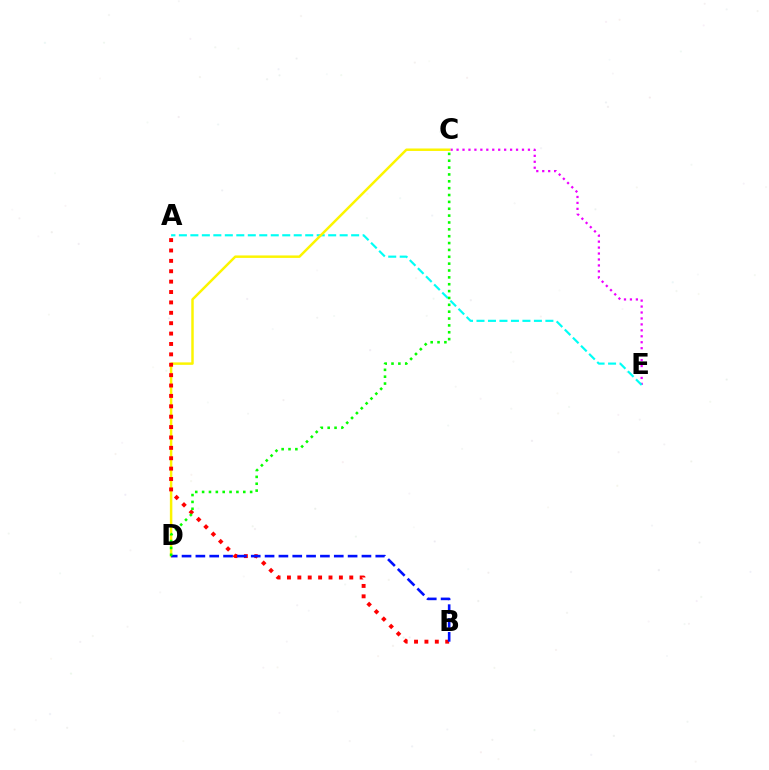{('C', 'E'): [{'color': '#ee00ff', 'line_style': 'dotted', 'thickness': 1.62}], ('A', 'E'): [{'color': '#00fff6', 'line_style': 'dashed', 'thickness': 1.56}], ('C', 'D'): [{'color': '#fcf500', 'line_style': 'solid', 'thickness': 1.78}, {'color': '#08ff00', 'line_style': 'dotted', 'thickness': 1.86}], ('A', 'B'): [{'color': '#ff0000', 'line_style': 'dotted', 'thickness': 2.82}], ('B', 'D'): [{'color': '#0010ff', 'line_style': 'dashed', 'thickness': 1.88}]}